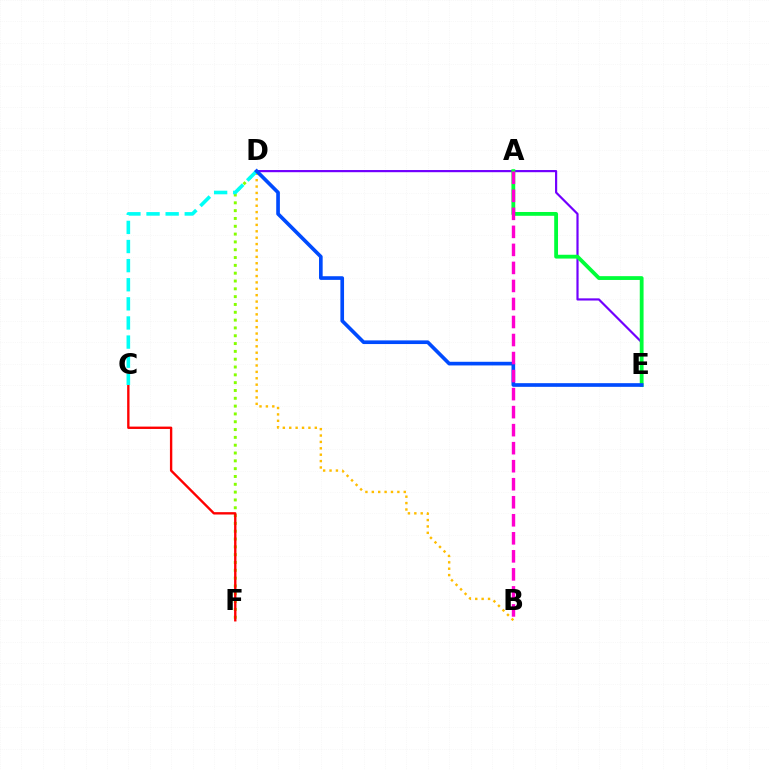{('D', 'F'): [{'color': '#84ff00', 'line_style': 'dotted', 'thickness': 2.12}], ('B', 'D'): [{'color': '#ffbd00', 'line_style': 'dotted', 'thickness': 1.74}], ('D', 'E'): [{'color': '#7200ff', 'line_style': 'solid', 'thickness': 1.57}, {'color': '#004bff', 'line_style': 'solid', 'thickness': 2.63}], ('A', 'E'): [{'color': '#00ff39', 'line_style': 'solid', 'thickness': 2.74}], ('C', 'F'): [{'color': '#ff0000', 'line_style': 'solid', 'thickness': 1.71}], ('C', 'D'): [{'color': '#00fff6', 'line_style': 'dashed', 'thickness': 2.6}], ('A', 'B'): [{'color': '#ff00cf', 'line_style': 'dashed', 'thickness': 2.45}]}